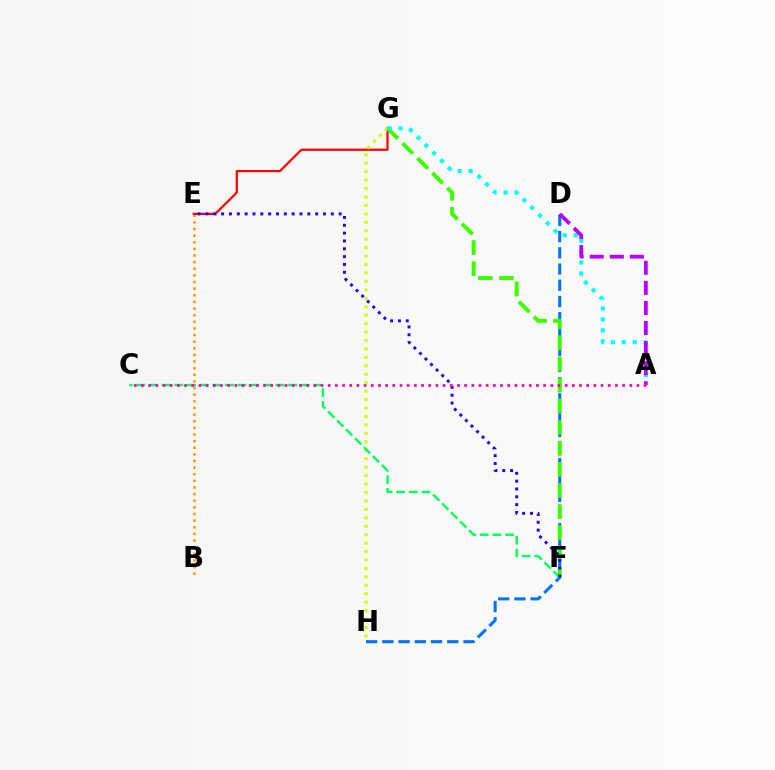{('B', 'E'): [{'color': '#ff9400', 'line_style': 'dotted', 'thickness': 1.8}], ('E', 'G'): [{'color': '#ff0000', 'line_style': 'solid', 'thickness': 1.59}], ('G', 'H'): [{'color': '#d1ff00', 'line_style': 'dotted', 'thickness': 2.29}], ('D', 'H'): [{'color': '#0074ff', 'line_style': 'dashed', 'thickness': 2.2}], ('F', 'G'): [{'color': '#3dff00', 'line_style': 'dashed', 'thickness': 2.87}], ('A', 'G'): [{'color': '#00fff6', 'line_style': 'dotted', 'thickness': 2.98}], ('A', 'D'): [{'color': '#b900ff', 'line_style': 'dashed', 'thickness': 2.73}], ('C', 'F'): [{'color': '#00ff5c', 'line_style': 'dashed', 'thickness': 1.72}], ('E', 'F'): [{'color': '#2500ff', 'line_style': 'dotted', 'thickness': 2.13}], ('A', 'C'): [{'color': '#ff00ac', 'line_style': 'dotted', 'thickness': 1.95}]}